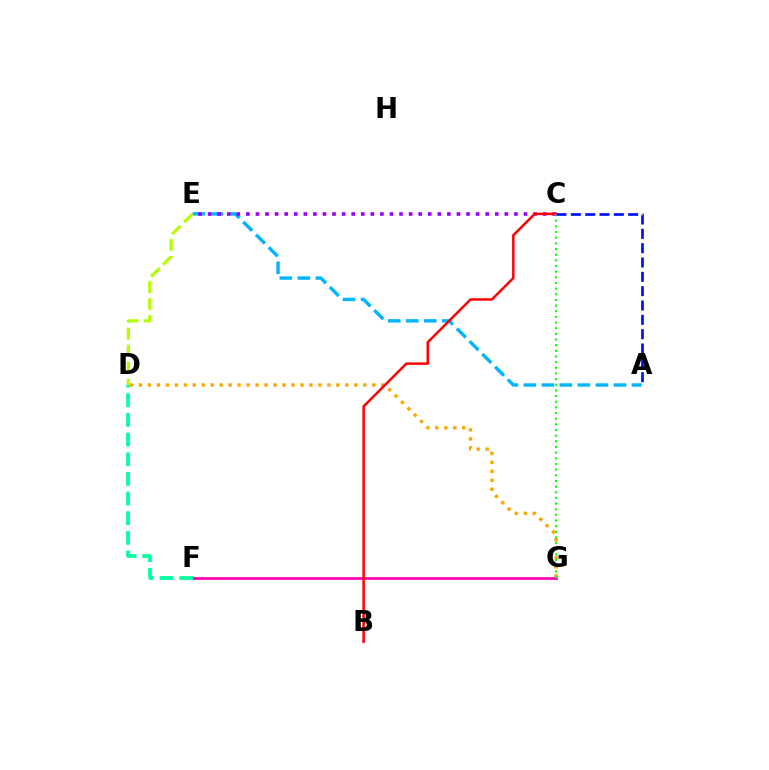{('A', 'E'): [{'color': '#00b5ff', 'line_style': 'dashed', 'thickness': 2.45}], ('C', 'E'): [{'color': '#9b00ff', 'line_style': 'dotted', 'thickness': 2.6}], ('F', 'G'): [{'color': '#ff00bd', 'line_style': 'solid', 'thickness': 1.99}], ('D', 'G'): [{'color': '#ffa500', 'line_style': 'dotted', 'thickness': 2.44}], ('B', 'C'): [{'color': '#ff0000', 'line_style': 'solid', 'thickness': 1.81}], ('C', 'G'): [{'color': '#08ff00', 'line_style': 'dotted', 'thickness': 1.54}], ('A', 'C'): [{'color': '#0010ff', 'line_style': 'dashed', 'thickness': 1.95}], ('D', 'E'): [{'color': '#b3ff00', 'line_style': 'dashed', 'thickness': 2.31}], ('D', 'F'): [{'color': '#00ff9d', 'line_style': 'dashed', 'thickness': 2.67}]}